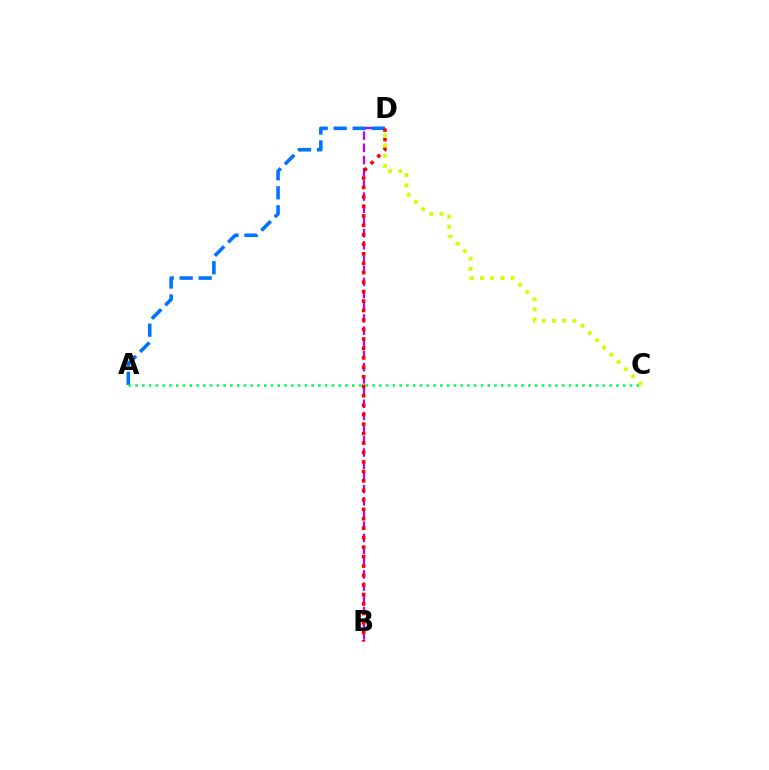{('B', 'D'): [{'color': '#b900ff', 'line_style': 'dashed', 'thickness': 1.66}, {'color': '#ff0000', 'line_style': 'dotted', 'thickness': 2.57}], ('A', 'D'): [{'color': '#0074ff', 'line_style': 'dashed', 'thickness': 2.58}], ('A', 'C'): [{'color': '#00ff5c', 'line_style': 'dotted', 'thickness': 1.84}], ('C', 'D'): [{'color': '#d1ff00', 'line_style': 'dotted', 'thickness': 2.78}]}